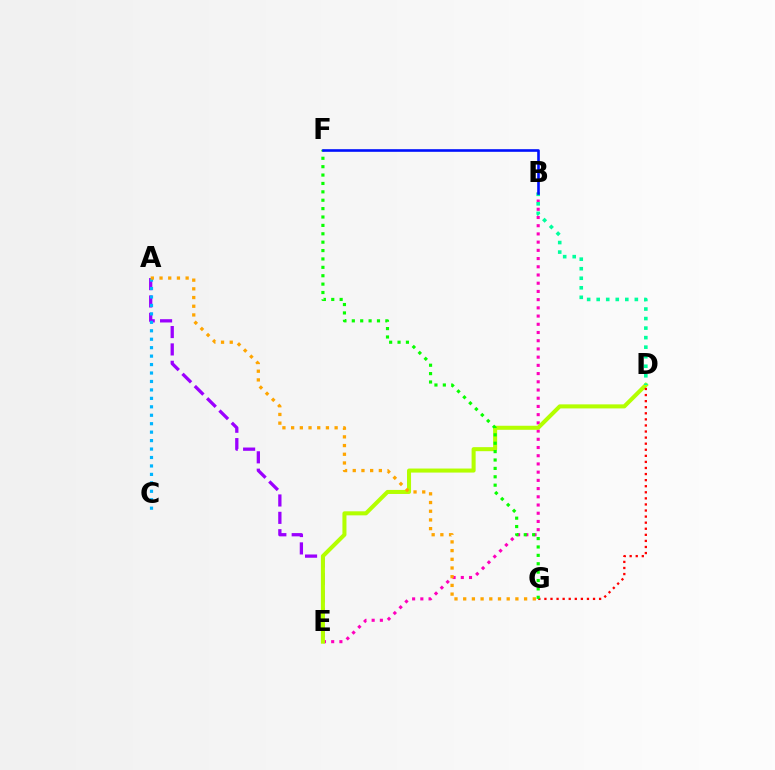{('B', 'E'): [{'color': '#ff00bd', 'line_style': 'dotted', 'thickness': 2.23}], ('A', 'E'): [{'color': '#9b00ff', 'line_style': 'dashed', 'thickness': 2.36}], ('D', 'E'): [{'color': '#b3ff00', 'line_style': 'solid', 'thickness': 2.91}], ('A', 'C'): [{'color': '#00b5ff', 'line_style': 'dotted', 'thickness': 2.3}], ('A', 'G'): [{'color': '#ffa500', 'line_style': 'dotted', 'thickness': 2.36}], ('D', 'G'): [{'color': '#ff0000', 'line_style': 'dotted', 'thickness': 1.65}], ('F', 'G'): [{'color': '#08ff00', 'line_style': 'dotted', 'thickness': 2.28}], ('B', 'D'): [{'color': '#00ff9d', 'line_style': 'dotted', 'thickness': 2.59}], ('B', 'F'): [{'color': '#0010ff', 'line_style': 'solid', 'thickness': 1.89}]}